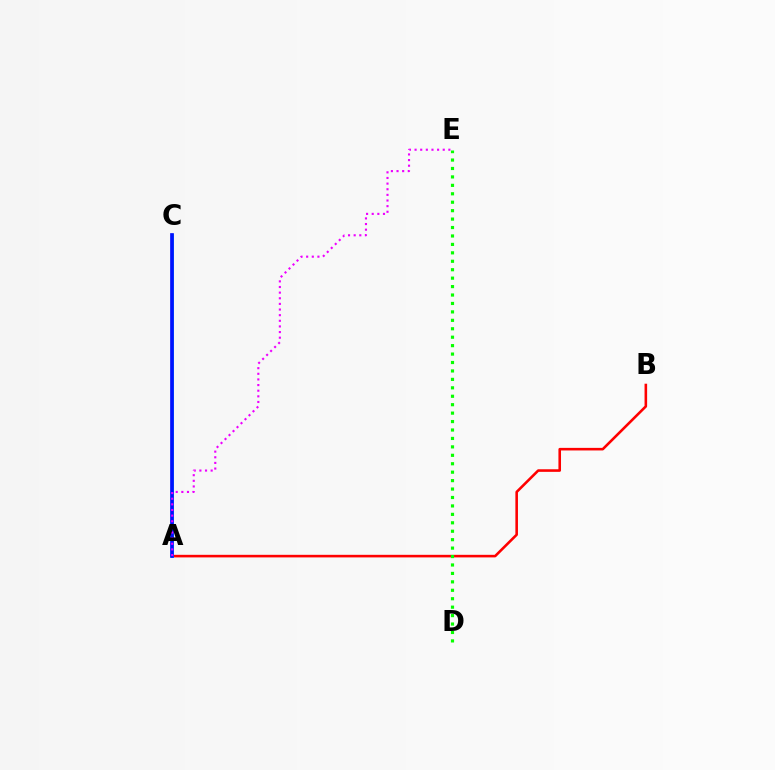{('A', 'B'): [{'color': '#ff0000', 'line_style': 'solid', 'thickness': 1.86}], ('A', 'C'): [{'color': '#fcf500', 'line_style': 'dashed', 'thickness': 1.93}, {'color': '#00fff6', 'line_style': 'solid', 'thickness': 1.99}, {'color': '#0010ff', 'line_style': 'solid', 'thickness': 2.66}], ('A', 'E'): [{'color': '#ee00ff', 'line_style': 'dotted', 'thickness': 1.53}], ('D', 'E'): [{'color': '#08ff00', 'line_style': 'dotted', 'thickness': 2.29}]}